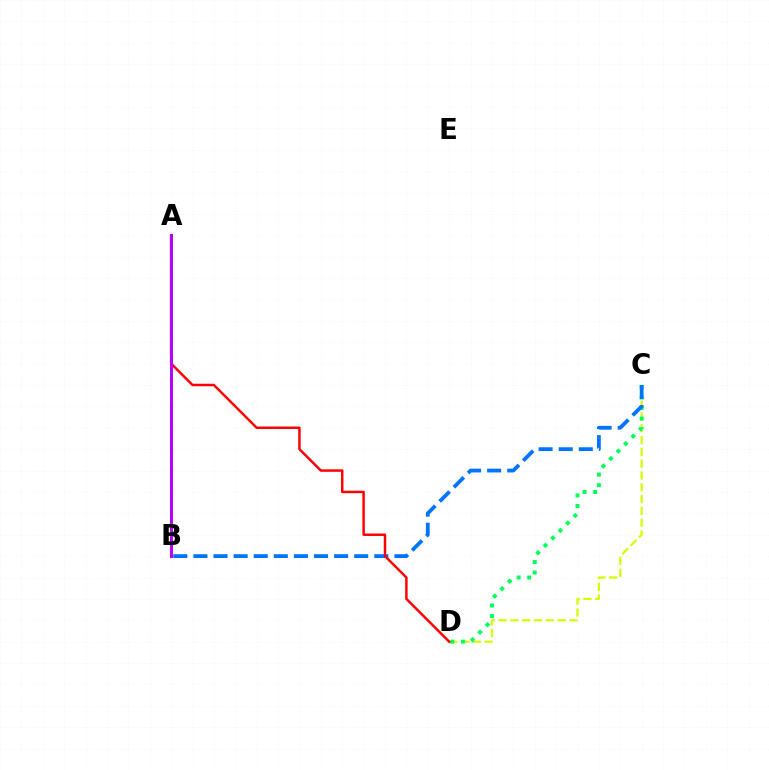{('C', 'D'): [{'color': '#d1ff00', 'line_style': 'dashed', 'thickness': 1.6}, {'color': '#00ff5c', 'line_style': 'dotted', 'thickness': 2.86}], ('B', 'C'): [{'color': '#0074ff', 'line_style': 'dashed', 'thickness': 2.73}], ('A', 'D'): [{'color': '#ff0000', 'line_style': 'solid', 'thickness': 1.78}], ('A', 'B'): [{'color': '#b900ff', 'line_style': 'solid', 'thickness': 2.16}]}